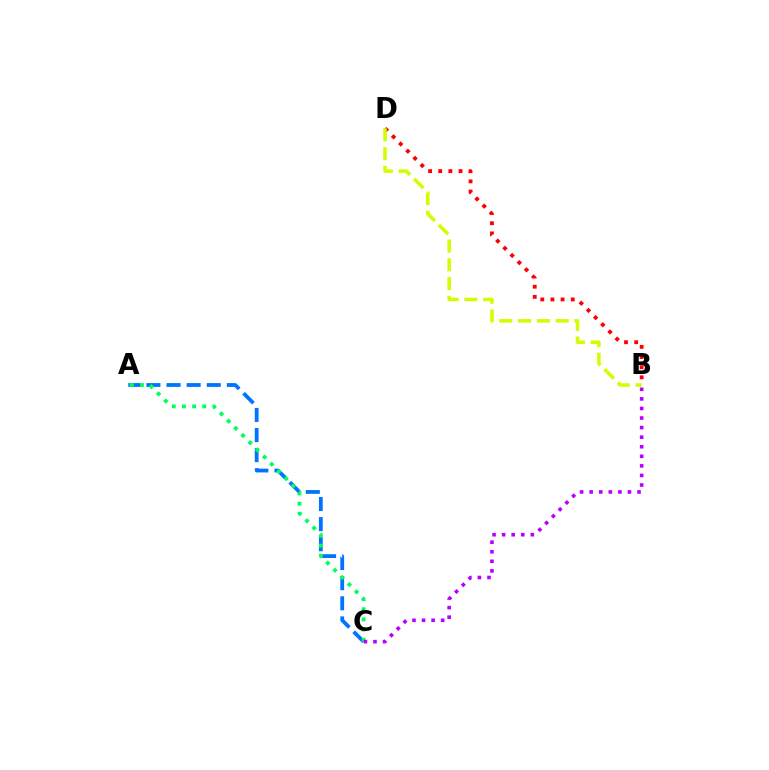{('A', 'C'): [{'color': '#0074ff', 'line_style': 'dashed', 'thickness': 2.73}, {'color': '#00ff5c', 'line_style': 'dotted', 'thickness': 2.76}], ('B', 'D'): [{'color': '#ff0000', 'line_style': 'dotted', 'thickness': 2.76}, {'color': '#d1ff00', 'line_style': 'dashed', 'thickness': 2.55}], ('B', 'C'): [{'color': '#b900ff', 'line_style': 'dotted', 'thickness': 2.6}]}